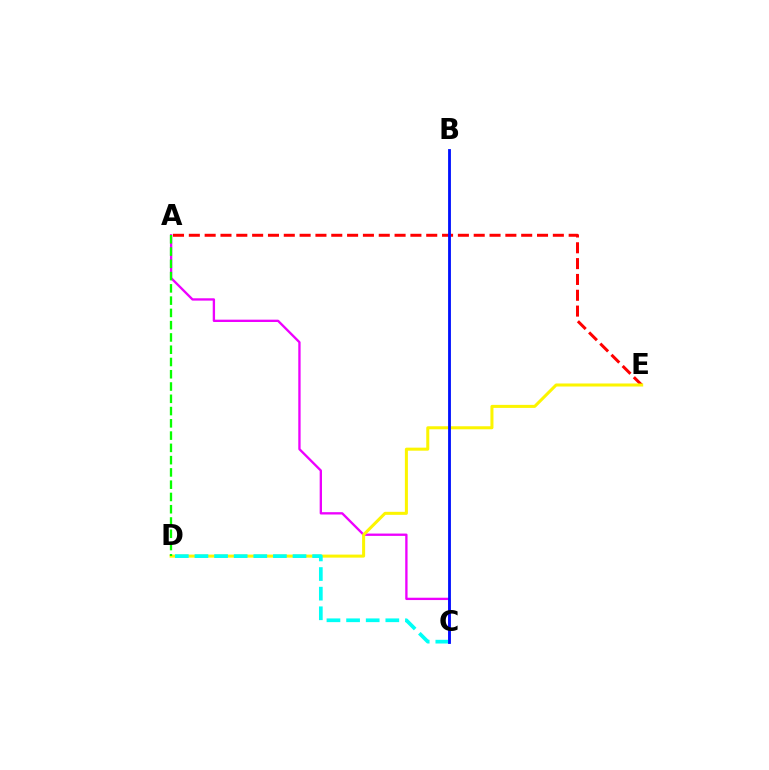{('A', 'C'): [{'color': '#ee00ff', 'line_style': 'solid', 'thickness': 1.68}], ('A', 'E'): [{'color': '#ff0000', 'line_style': 'dashed', 'thickness': 2.15}], ('D', 'E'): [{'color': '#fcf500', 'line_style': 'solid', 'thickness': 2.18}], ('C', 'D'): [{'color': '#00fff6', 'line_style': 'dashed', 'thickness': 2.67}], ('B', 'C'): [{'color': '#0010ff', 'line_style': 'solid', 'thickness': 2.03}], ('A', 'D'): [{'color': '#08ff00', 'line_style': 'dashed', 'thickness': 1.67}]}